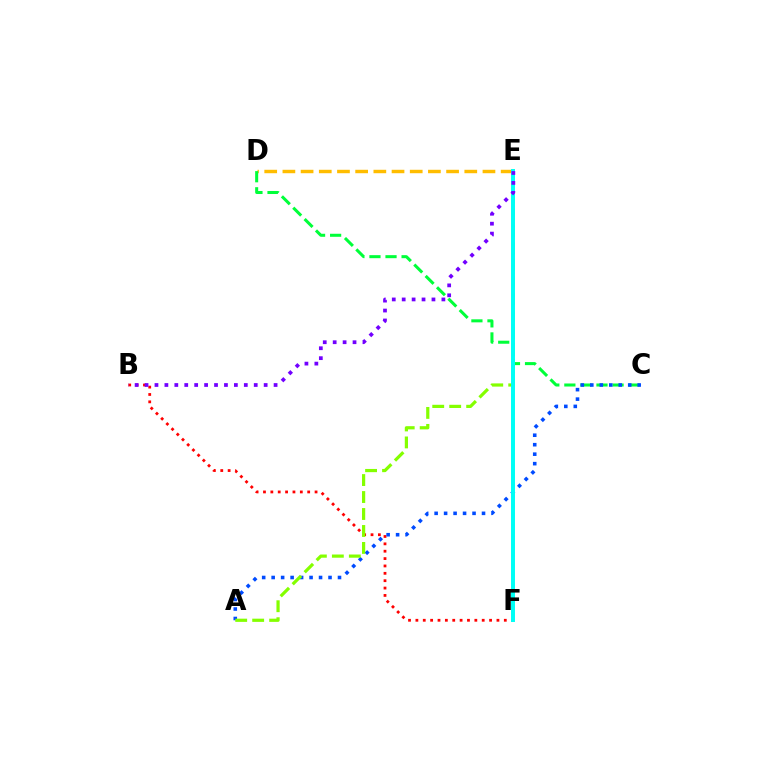{('B', 'F'): [{'color': '#ff0000', 'line_style': 'dotted', 'thickness': 2.0}], ('D', 'E'): [{'color': '#ffbd00', 'line_style': 'dashed', 'thickness': 2.47}], ('C', 'D'): [{'color': '#00ff39', 'line_style': 'dashed', 'thickness': 2.18}], ('A', 'C'): [{'color': '#004bff', 'line_style': 'dotted', 'thickness': 2.58}], ('A', 'E'): [{'color': '#84ff00', 'line_style': 'dashed', 'thickness': 2.31}], ('E', 'F'): [{'color': '#ff00cf', 'line_style': 'dashed', 'thickness': 1.6}, {'color': '#00fff6', 'line_style': 'solid', 'thickness': 2.85}], ('B', 'E'): [{'color': '#7200ff', 'line_style': 'dotted', 'thickness': 2.7}]}